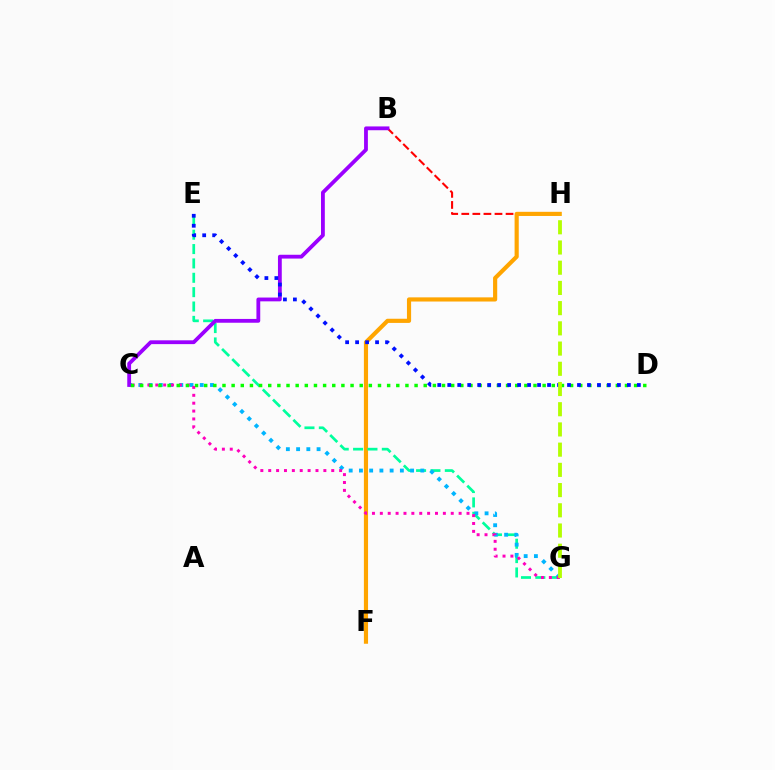{('B', 'H'): [{'color': '#ff0000', 'line_style': 'dashed', 'thickness': 1.5}], ('F', 'H'): [{'color': '#ffa500', 'line_style': 'solid', 'thickness': 2.99}], ('E', 'G'): [{'color': '#00ff9d', 'line_style': 'dashed', 'thickness': 1.95}], ('C', 'G'): [{'color': '#00b5ff', 'line_style': 'dotted', 'thickness': 2.78}, {'color': '#ff00bd', 'line_style': 'dotted', 'thickness': 2.14}], ('B', 'C'): [{'color': '#9b00ff', 'line_style': 'solid', 'thickness': 2.74}], ('C', 'D'): [{'color': '#08ff00', 'line_style': 'dotted', 'thickness': 2.49}], ('D', 'E'): [{'color': '#0010ff', 'line_style': 'dotted', 'thickness': 2.71}], ('G', 'H'): [{'color': '#b3ff00', 'line_style': 'dashed', 'thickness': 2.75}]}